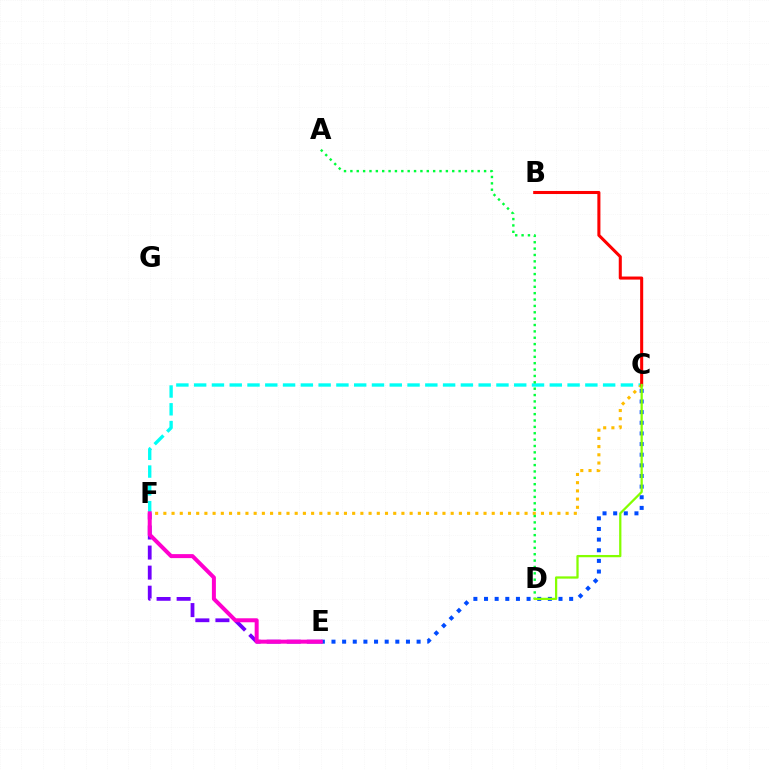{('C', 'E'): [{'color': '#004bff', 'line_style': 'dotted', 'thickness': 2.89}], ('C', 'F'): [{'color': '#00fff6', 'line_style': 'dashed', 'thickness': 2.42}, {'color': '#ffbd00', 'line_style': 'dotted', 'thickness': 2.23}], ('E', 'F'): [{'color': '#7200ff', 'line_style': 'dashed', 'thickness': 2.72}, {'color': '#ff00cf', 'line_style': 'solid', 'thickness': 2.88}], ('B', 'C'): [{'color': '#ff0000', 'line_style': 'solid', 'thickness': 2.2}], ('A', 'D'): [{'color': '#00ff39', 'line_style': 'dotted', 'thickness': 1.73}], ('C', 'D'): [{'color': '#84ff00', 'line_style': 'solid', 'thickness': 1.63}]}